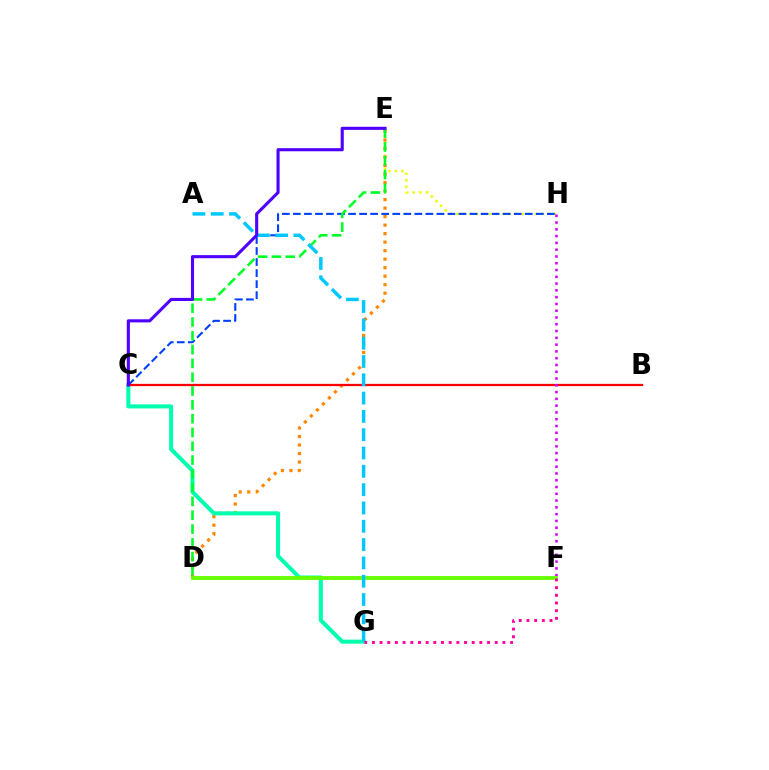{('E', 'H'): [{'color': '#eeff00', 'line_style': 'dotted', 'thickness': 1.78}], ('D', 'E'): [{'color': '#ff8800', 'line_style': 'dotted', 'thickness': 2.31}, {'color': '#00ff27', 'line_style': 'dashed', 'thickness': 1.88}], ('C', 'G'): [{'color': '#00ffaf', 'line_style': 'solid', 'thickness': 2.91}], ('C', 'H'): [{'color': '#003fff', 'line_style': 'dashed', 'thickness': 1.5}], ('B', 'C'): [{'color': '#ff0000', 'line_style': 'solid', 'thickness': 1.64}], ('F', 'H'): [{'color': '#d600ff', 'line_style': 'dotted', 'thickness': 1.84}], ('D', 'F'): [{'color': '#66ff00', 'line_style': 'solid', 'thickness': 2.75}], ('A', 'G'): [{'color': '#00c7ff', 'line_style': 'dashed', 'thickness': 2.49}], ('F', 'G'): [{'color': '#ff00a0', 'line_style': 'dotted', 'thickness': 2.09}], ('C', 'E'): [{'color': '#4f00ff', 'line_style': 'solid', 'thickness': 2.23}]}